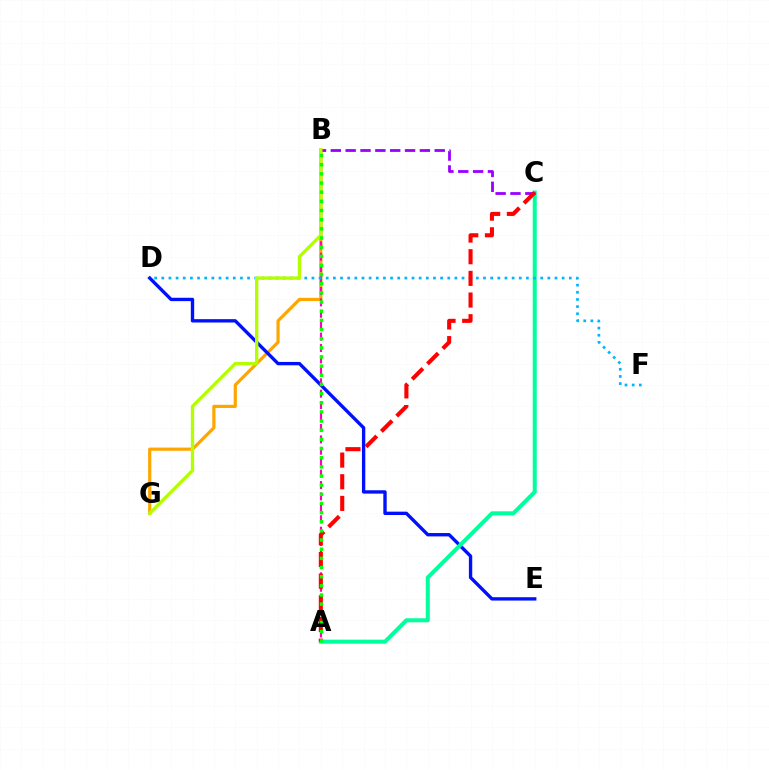{('B', 'G'): [{'color': '#ffa500', 'line_style': 'solid', 'thickness': 2.3}, {'color': '#b3ff00', 'line_style': 'solid', 'thickness': 2.4}], ('D', 'E'): [{'color': '#0010ff', 'line_style': 'solid', 'thickness': 2.42}], ('A', 'C'): [{'color': '#00ff9d', 'line_style': 'solid', 'thickness': 2.9}, {'color': '#ff0000', 'line_style': 'dashed', 'thickness': 2.94}], ('A', 'B'): [{'color': '#ff00bd', 'line_style': 'dashed', 'thickness': 1.55}, {'color': '#08ff00', 'line_style': 'dotted', 'thickness': 2.49}], ('D', 'F'): [{'color': '#00b5ff', 'line_style': 'dotted', 'thickness': 1.94}], ('B', 'C'): [{'color': '#9b00ff', 'line_style': 'dashed', 'thickness': 2.02}]}